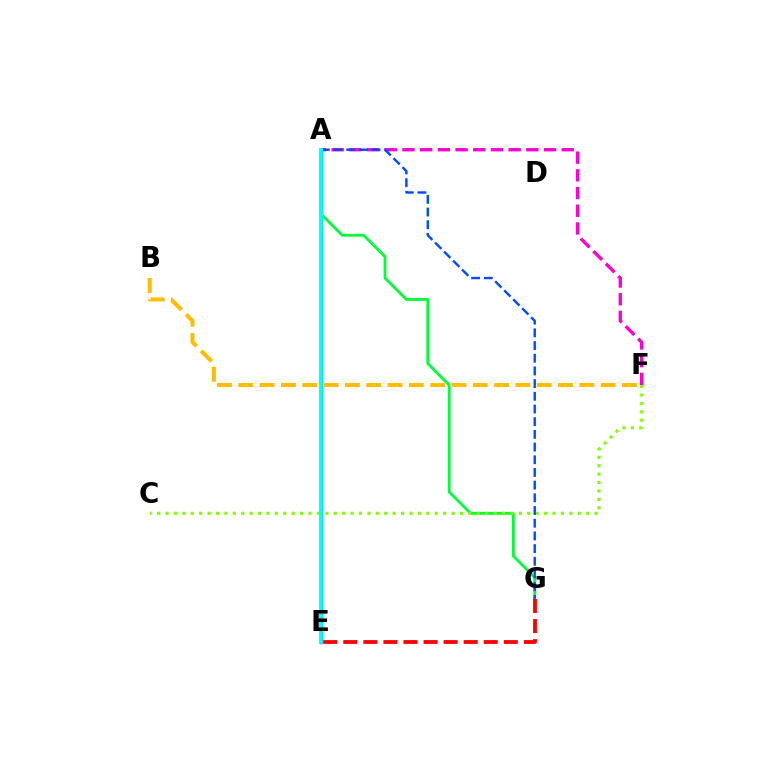{('A', 'E'): [{'color': '#7200ff', 'line_style': 'solid', 'thickness': 2.39}, {'color': '#00fff6', 'line_style': 'solid', 'thickness': 2.73}], ('A', 'G'): [{'color': '#00ff39', 'line_style': 'solid', 'thickness': 2.02}, {'color': '#004bff', 'line_style': 'dashed', 'thickness': 1.72}], ('C', 'F'): [{'color': '#84ff00', 'line_style': 'dotted', 'thickness': 2.29}], ('B', 'F'): [{'color': '#ffbd00', 'line_style': 'dashed', 'thickness': 2.9}], ('E', 'G'): [{'color': '#ff0000', 'line_style': 'dashed', 'thickness': 2.73}], ('A', 'F'): [{'color': '#ff00cf', 'line_style': 'dashed', 'thickness': 2.4}]}